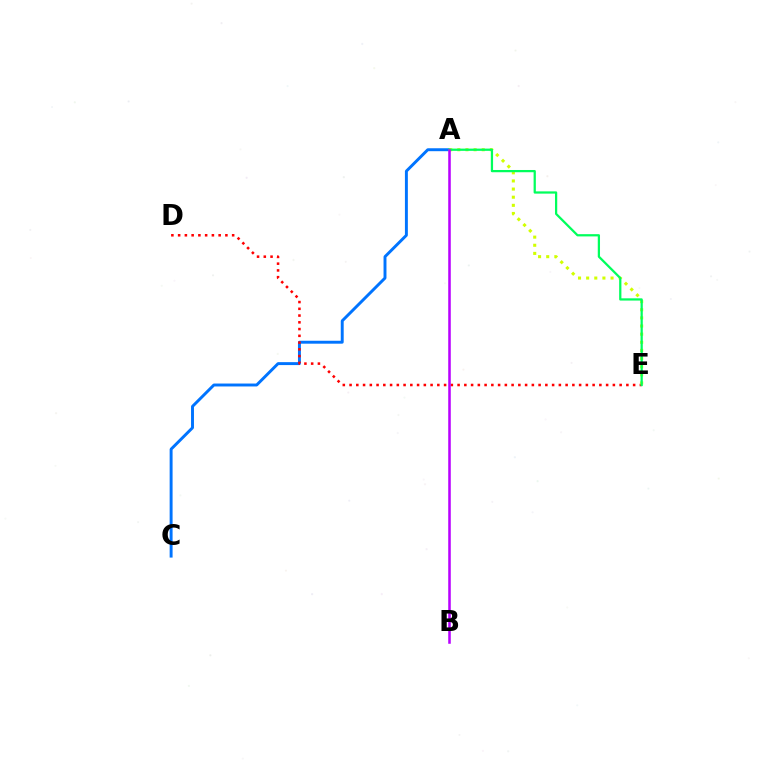{('A', 'C'): [{'color': '#0074ff', 'line_style': 'solid', 'thickness': 2.11}], ('D', 'E'): [{'color': '#ff0000', 'line_style': 'dotted', 'thickness': 1.83}], ('A', 'E'): [{'color': '#d1ff00', 'line_style': 'dotted', 'thickness': 2.21}, {'color': '#00ff5c', 'line_style': 'solid', 'thickness': 1.62}], ('A', 'B'): [{'color': '#b900ff', 'line_style': 'solid', 'thickness': 1.84}]}